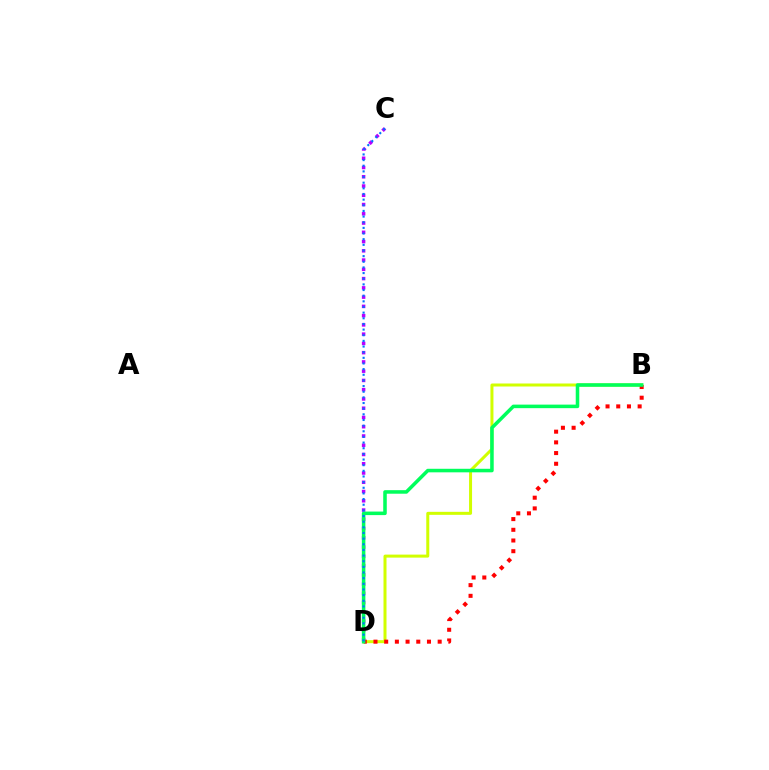{('B', 'D'): [{'color': '#d1ff00', 'line_style': 'solid', 'thickness': 2.17}, {'color': '#ff0000', 'line_style': 'dotted', 'thickness': 2.91}, {'color': '#00ff5c', 'line_style': 'solid', 'thickness': 2.55}], ('C', 'D'): [{'color': '#b900ff', 'line_style': 'dotted', 'thickness': 2.52}, {'color': '#0074ff', 'line_style': 'dotted', 'thickness': 1.54}]}